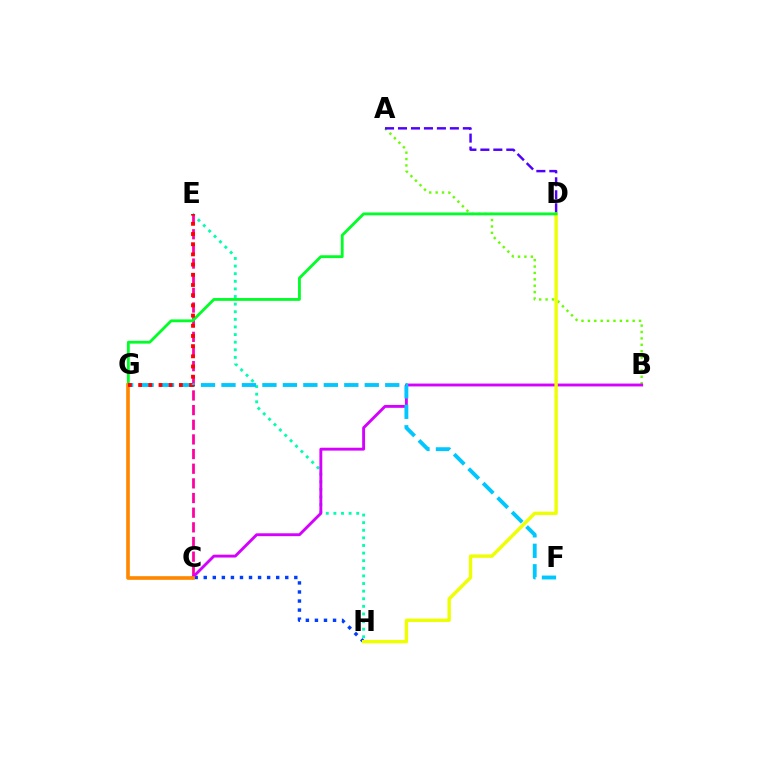{('E', 'H'): [{'color': '#00ffaf', 'line_style': 'dotted', 'thickness': 2.07}], ('A', 'B'): [{'color': '#66ff00', 'line_style': 'dotted', 'thickness': 1.74}], ('C', 'H'): [{'color': '#003fff', 'line_style': 'dotted', 'thickness': 2.46}], ('C', 'E'): [{'color': '#ff00a0', 'line_style': 'dashed', 'thickness': 1.99}], ('B', 'C'): [{'color': '#d600ff', 'line_style': 'solid', 'thickness': 2.07}], ('D', 'H'): [{'color': '#eeff00', 'line_style': 'solid', 'thickness': 2.42}], ('D', 'G'): [{'color': '#00ff27', 'line_style': 'solid', 'thickness': 2.03}], ('F', 'G'): [{'color': '#00c7ff', 'line_style': 'dashed', 'thickness': 2.78}], ('C', 'G'): [{'color': '#ff8800', 'line_style': 'solid', 'thickness': 2.63}], ('E', 'G'): [{'color': '#ff0000', 'line_style': 'dotted', 'thickness': 2.77}], ('A', 'D'): [{'color': '#4f00ff', 'line_style': 'dashed', 'thickness': 1.76}]}